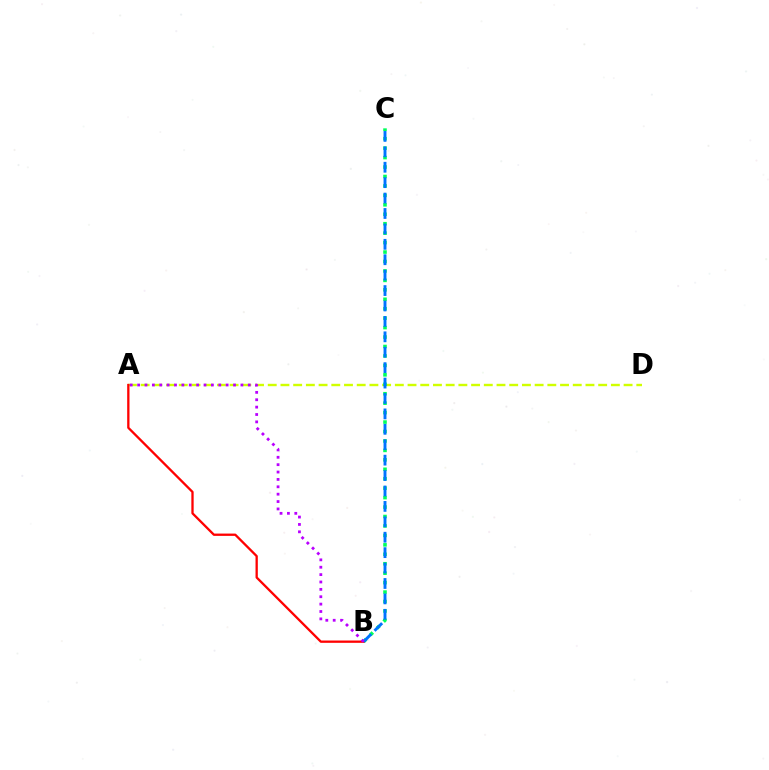{('A', 'D'): [{'color': '#d1ff00', 'line_style': 'dashed', 'thickness': 1.73}], ('B', 'C'): [{'color': '#00ff5c', 'line_style': 'dotted', 'thickness': 2.57}, {'color': '#0074ff', 'line_style': 'dashed', 'thickness': 2.09}], ('A', 'B'): [{'color': '#ff0000', 'line_style': 'solid', 'thickness': 1.66}, {'color': '#b900ff', 'line_style': 'dotted', 'thickness': 2.0}]}